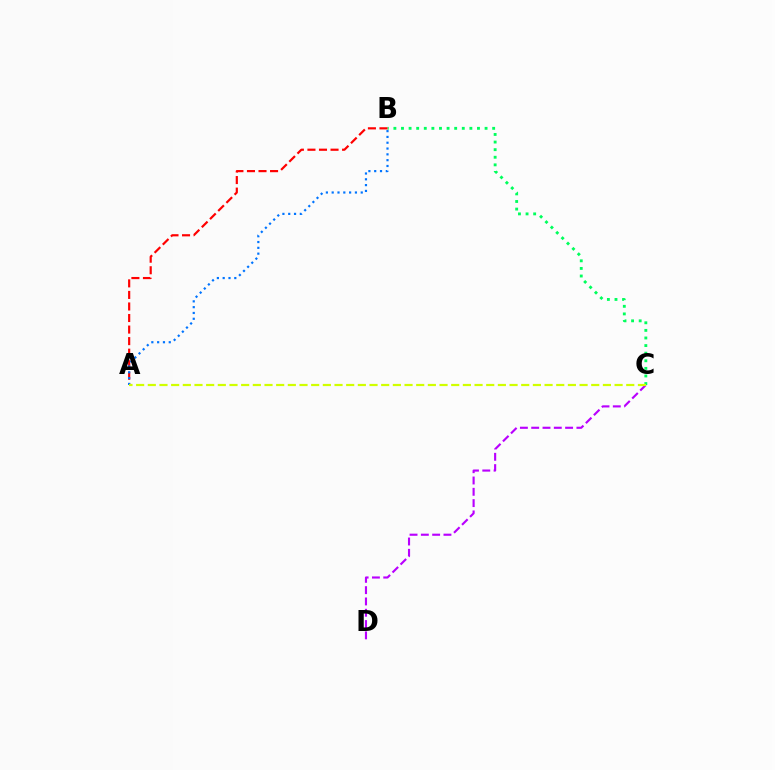{('B', 'C'): [{'color': '#00ff5c', 'line_style': 'dotted', 'thickness': 2.06}], ('A', 'B'): [{'color': '#ff0000', 'line_style': 'dashed', 'thickness': 1.57}, {'color': '#0074ff', 'line_style': 'dotted', 'thickness': 1.58}], ('C', 'D'): [{'color': '#b900ff', 'line_style': 'dashed', 'thickness': 1.54}], ('A', 'C'): [{'color': '#d1ff00', 'line_style': 'dashed', 'thickness': 1.59}]}